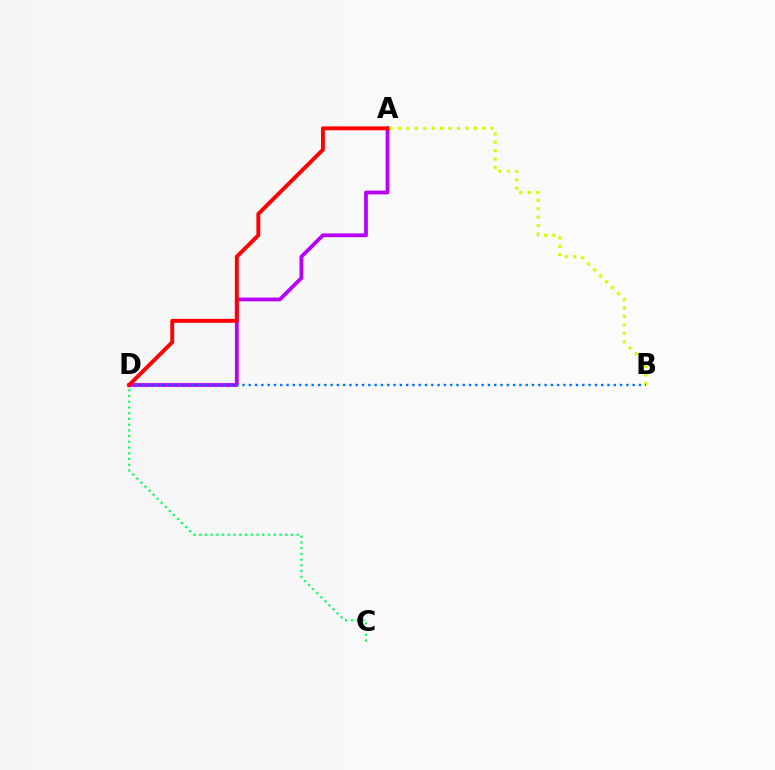{('A', 'D'): [{'color': '#b900ff', 'line_style': 'solid', 'thickness': 2.73}, {'color': '#ff0000', 'line_style': 'solid', 'thickness': 2.8}], ('A', 'B'): [{'color': '#d1ff00', 'line_style': 'dotted', 'thickness': 2.29}], ('B', 'D'): [{'color': '#0074ff', 'line_style': 'dotted', 'thickness': 1.71}], ('C', 'D'): [{'color': '#00ff5c', 'line_style': 'dotted', 'thickness': 1.56}]}